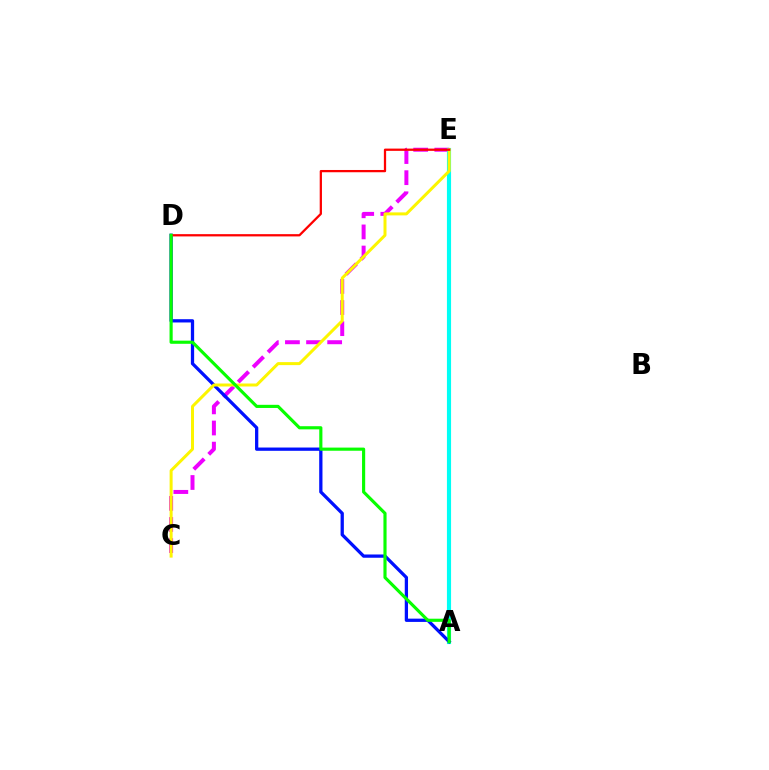{('C', 'E'): [{'color': '#ee00ff', 'line_style': 'dashed', 'thickness': 2.87}, {'color': '#fcf500', 'line_style': 'solid', 'thickness': 2.16}], ('A', 'E'): [{'color': '#00fff6', 'line_style': 'solid', 'thickness': 2.98}], ('A', 'D'): [{'color': '#0010ff', 'line_style': 'solid', 'thickness': 2.35}, {'color': '#08ff00', 'line_style': 'solid', 'thickness': 2.26}], ('D', 'E'): [{'color': '#ff0000', 'line_style': 'solid', 'thickness': 1.63}]}